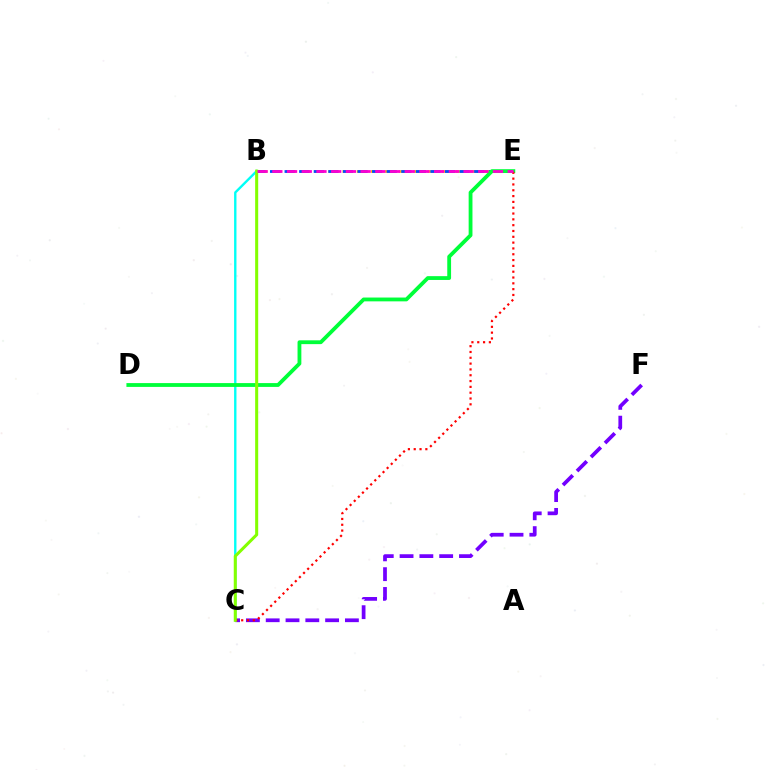{('B', 'E'): [{'color': '#ffbd00', 'line_style': 'dashed', 'thickness': 1.93}, {'color': '#004bff', 'line_style': 'dashed', 'thickness': 1.98}, {'color': '#ff00cf', 'line_style': 'dashed', 'thickness': 2.0}], ('B', 'C'): [{'color': '#00fff6', 'line_style': 'solid', 'thickness': 1.71}, {'color': '#84ff00', 'line_style': 'solid', 'thickness': 2.19}], ('C', 'F'): [{'color': '#7200ff', 'line_style': 'dashed', 'thickness': 2.69}], ('D', 'E'): [{'color': '#00ff39', 'line_style': 'solid', 'thickness': 2.75}], ('C', 'E'): [{'color': '#ff0000', 'line_style': 'dotted', 'thickness': 1.58}]}